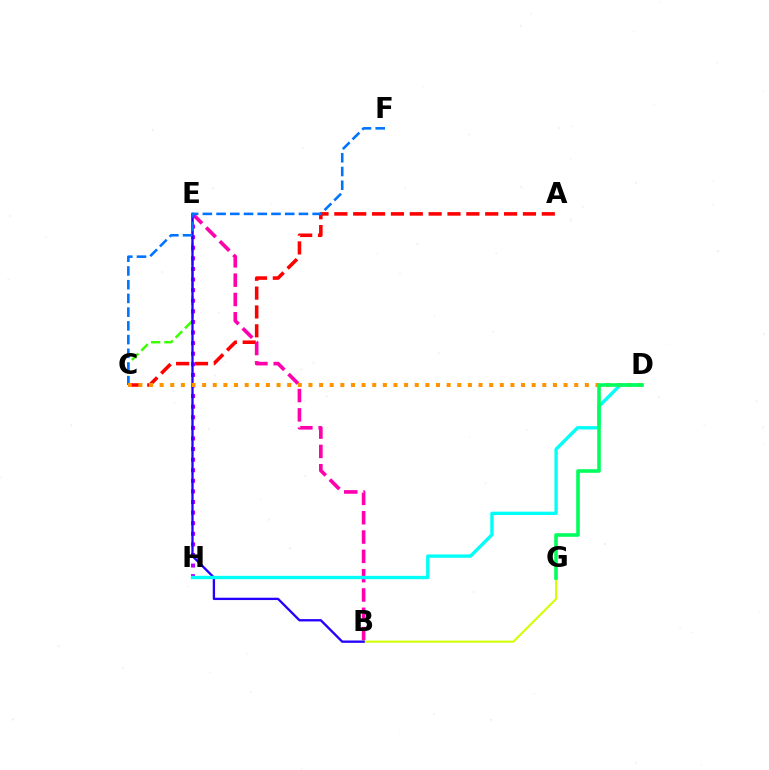{('A', 'C'): [{'color': '#ff0000', 'line_style': 'dashed', 'thickness': 2.56}], ('C', 'E'): [{'color': '#3dff00', 'line_style': 'dashed', 'thickness': 1.8}], ('B', 'E'): [{'color': '#ff00ac', 'line_style': 'dashed', 'thickness': 2.62}, {'color': '#2500ff', 'line_style': 'solid', 'thickness': 1.68}], ('B', 'G'): [{'color': '#d1ff00', 'line_style': 'solid', 'thickness': 1.51}], ('E', 'H'): [{'color': '#b900ff', 'line_style': 'dotted', 'thickness': 2.88}], ('C', 'F'): [{'color': '#0074ff', 'line_style': 'dashed', 'thickness': 1.86}], ('D', 'H'): [{'color': '#00fff6', 'line_style': 'solid', 'thickness': 2.4}], ('C', 'D'): [{'color': '#ff9400', 'line_style': 'dotted', 'thickness': 2.89}], ('D', 'G'): [{'color': '#00ff5c', 'line_style': 'solid', 'thickness': 2.58}]}